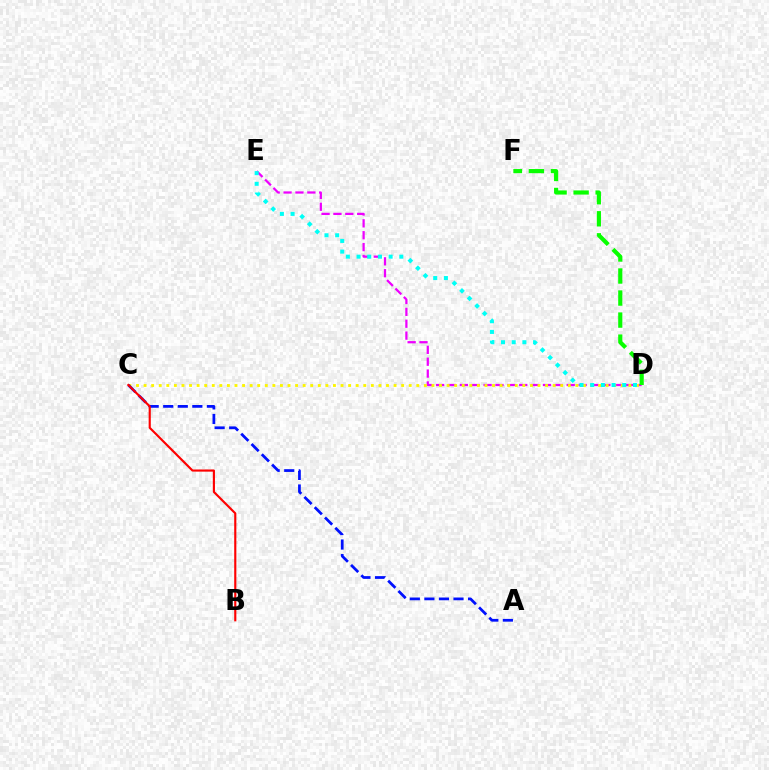{('D', 'E'): [{'color': '#ee00ff', 'line_style': 'dashed', 'thickness': 1.61}, {'color': '#00fff6', 'line_style': 'dotted', 'thickness': 2.9}], ('C', 'D'): [{'color': '#fcf500', 'line_style': 'dotted', 'thickness': 2.06}], ('A', 'C'): [{'color': '#0010ff', 'line_style': 'dashed', 'thickness': 1.98}], ('B', 'C'): [{'color': '#ff0000', 'line_style': 'solid', 'thickness': 1.54}], ('D', 'F'): [{'color': '#08ff00', 'line_style': 'dashed', 'thickness': 2.99}]}